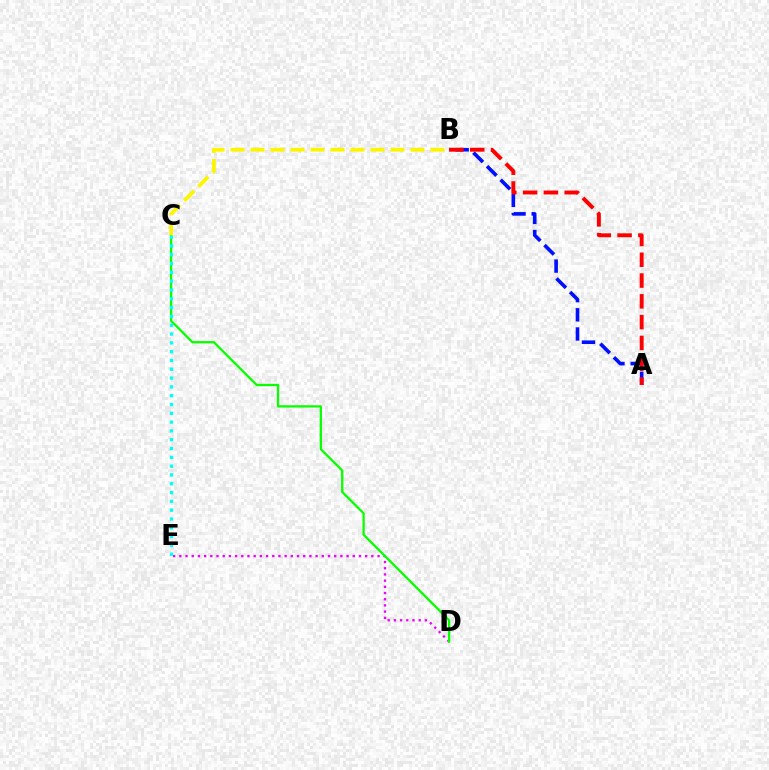{('A', 'B'): [{'color': '#0010ff', 'line_style': 'dashed', 'thickness': 2.61}, {'color': '#ff0000', 'line_style': 'dashed', 'thickness': 2.82}], ('D', 'E'): [{'color': '#ee00ff', 'line_style': 'dotted', 'thickness': 1.68}], ('C', 'D'): [{'color': '#08ff00', 'line_style': 'solid', 'thickness': 1.65}], ('C', 'E'): [{'color': '#00fff6', 'line_style': 'dotted', 'thickness': 2.39}], ('B', 'C'): [{'color': '#fcf500', 'line_style': 'dashed', 'thickness': 2.72}]}